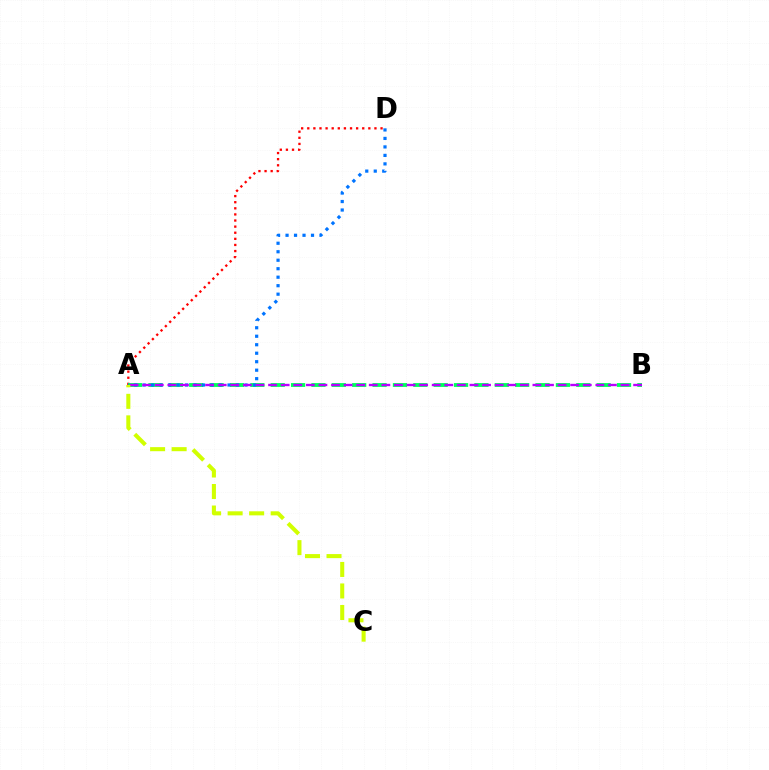{('A', 'D'): [{'color': '#ff0000', 'line_style': 'dotted', 'thickness': 1.66}, {'color': '#0074ff', 'line_style': 'dotted', 'thickness': 2.31}], ('A', 'B'): [{'color': '#00ff5c', 'line_style': 'dashed', 'thickness': 2.77}, {'color': '#b900ff', 'line_style': 'dashed', 'thickness': 1.71}], ('A', 'C'): [{'color': '#d1ff00', 'line_style': 'dashed', 'thickness': 2.92}]}